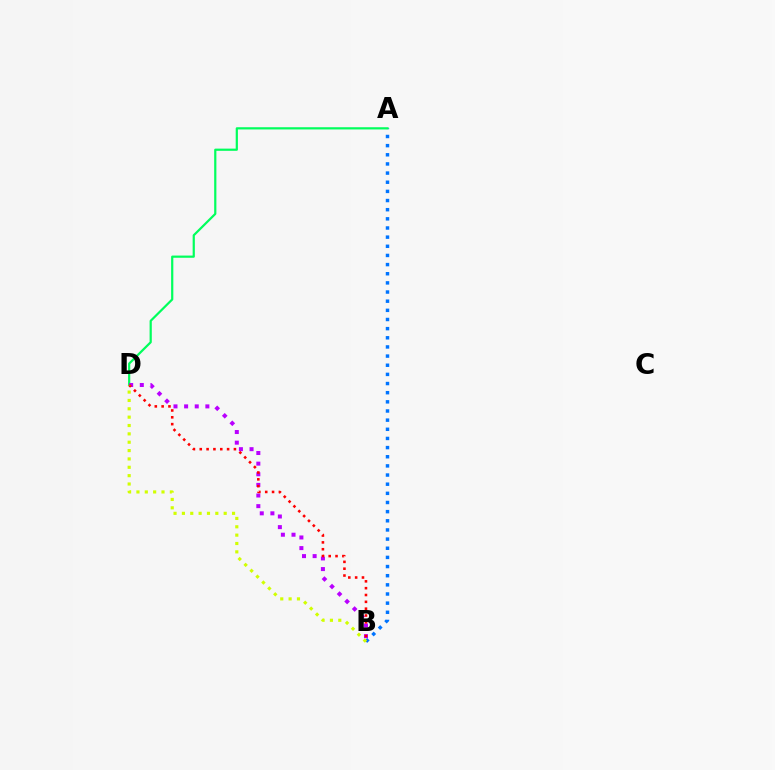{('A', 'B'): [{'color': '#0074ff', 'line_style': 'dotted', 'thickness': 2.49}], ('A', 'D'): [{'color': '#00ff5c', 'line_style': 'solid', 'thickness': 1.59}], ('B', 'D'): [{'color': '#b900ff', 'line_style': 'dotted', 'thickness': 2.89}, {'color': '#ff0000', 'line_style': 'dotted', 'thickness': 1.86}, {'color': '#d1ff00', 'line_style': 'dotted', 'thickness': 2.27}]}